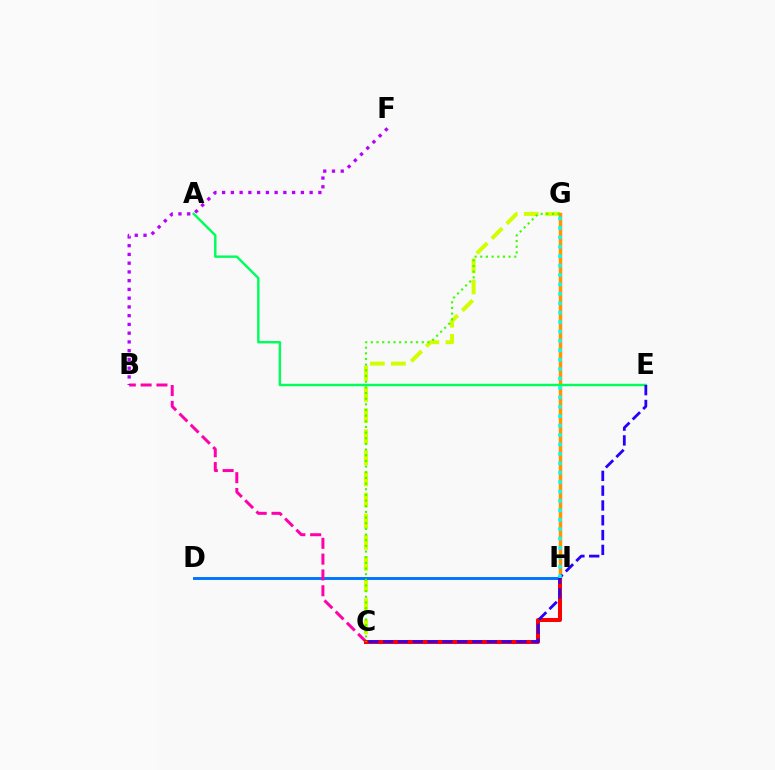{('C', 'G'): [{'color': '#d1ff00', 'line_style': 'dashed', 'thickness': 2.87}, {'color': '#3dff00', 'line_style': 'dotted', 'thickness': 1.54}], ('D', 'H'): [{'color': '#0074ff', 'line_style': 'solid', 'thickness': 2.1}], ('G', 'H'): [{'color': '#ff9400', 'line_style': 'solid', 'thickness': 2.52}, {'color': '#00fff6', 'line_style': 'dotted', 'thickness': 2.56}], ('B', 'C'): [{'color': '#ff00ac', 'line_style': 'dashed', 'thickness': 2.15}], ('C', 'H'): [{'color': '#ff0000', 'line_style': 'solid', 'thickness': 2.88}], ('A', 'E'): [{'color': '#00ff5c', 'line_style': 'solid', 'thickness': 1.76}], ('B', 'F'): [{'color': '#b900ff', 'line_style': 'dotted', 'thickness': 2.38}], ('C', 'E'): [{'color': '#2500ff', 'line_style': 'dashed', 'thickness': 2.01}]}